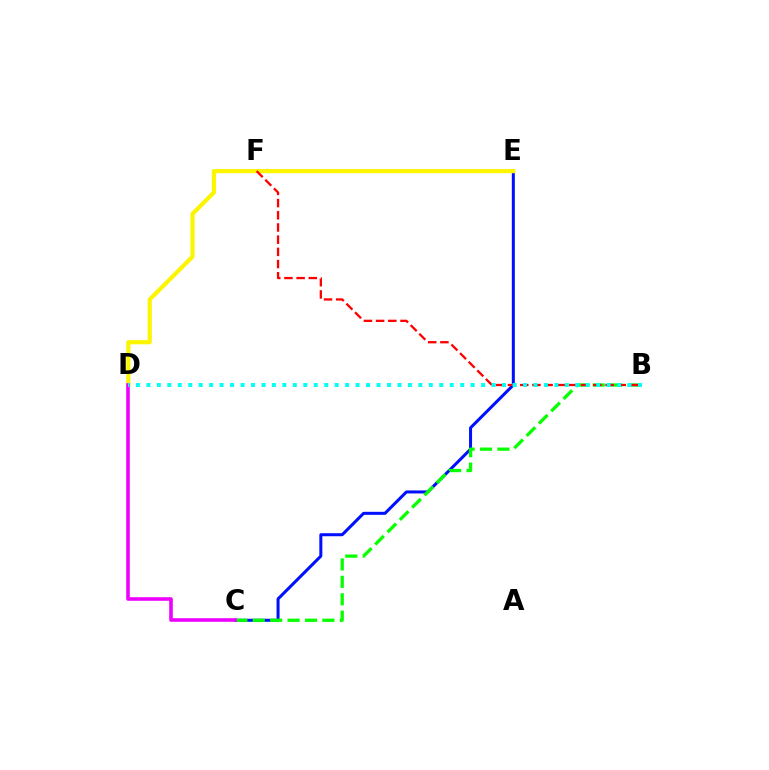{('C', 'E'): [{'color': '#0010ff', 'line_style': 'solid', 'thickness': 2.17}], ('B', 'C'): [{'color': '#08ff00', 'line_style': 'dashed', 'thickness': 2.37}], ('D', 'E'): [{'color': '#fcf500', 'line_style': 'solid', 'thickness': 3.0}], ('B', 'F'): [{'color': '#ff0000', 'line_style': 'dashed', 'thickness': 1.66}], ('C', 'D'): [{'color': '#ee00ff', 'line_style': 'solid', 'thickness': 2.58}], ('B', 'D'): [{'color': '#00fff6', 'line_style': 'dotted', 'thickness': 2.84}]}